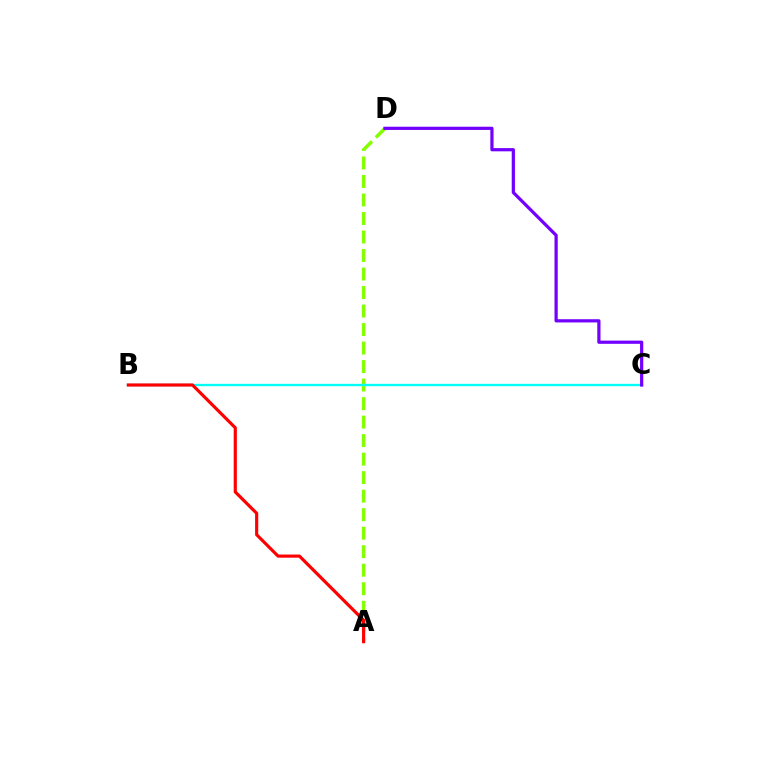{('A', 'D'): [{'color': '#84ff00', 'line_style': 'dashed', 'thickness': 2.51}], ('B', 'C'): [{'color': '#00fff6', 'line_style': 'solid', 'thickness': 1.68}], ('C', 'D'): [{'color': '#7200ff', 'line_style': 'solid', 'thickness': 2.31}], ('A', 'B'): [{'color': '#ff0000', 'line_style': 'solid', 'thickness': 2.27}]}